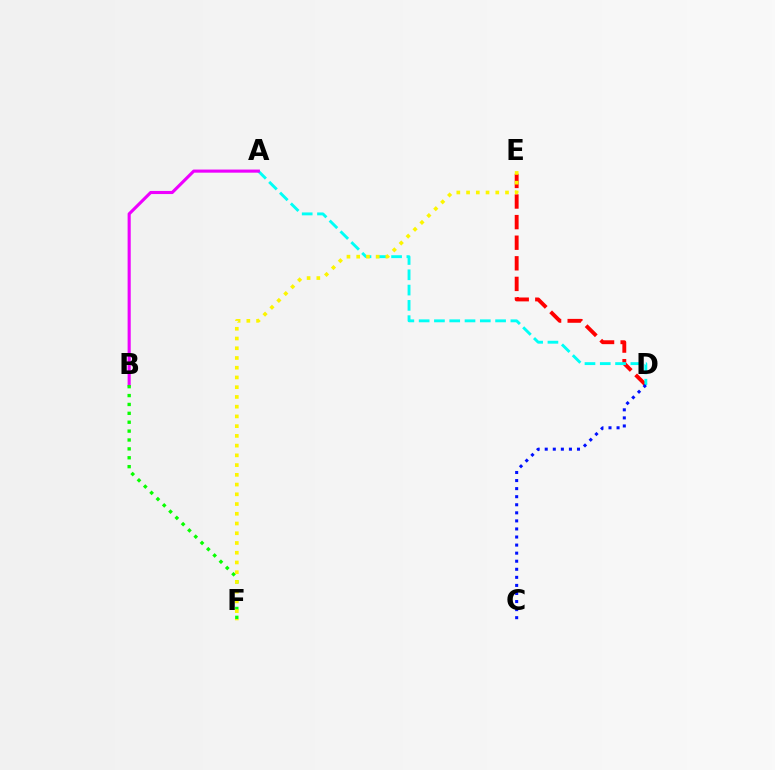{('D', 'E'): [{'color': '#ff0000', 'line_style': 'dashed', 'thickness': 2.8}], ('A', 'D'): [{'color': '#00fff6', 'line_style': 'dashed', 'thickness': 2.08}], ('A', 'B'): [{'color': '#ee00ff', 'line_style': 'solid', 'thickness': 2.24}], ('B', 'F'): [{'color': '#08ff00', 'line_style': 'dotted', 'thickness': 2.41}], ('E', 'F'): [{'color': '#fcf500', 'line_style': 'dotted', 'thickness': 2.65}], ('C', 'D'): [{'color': '#0010ff', 'line_style': 'dotted', 'thickness': 2.19}]}